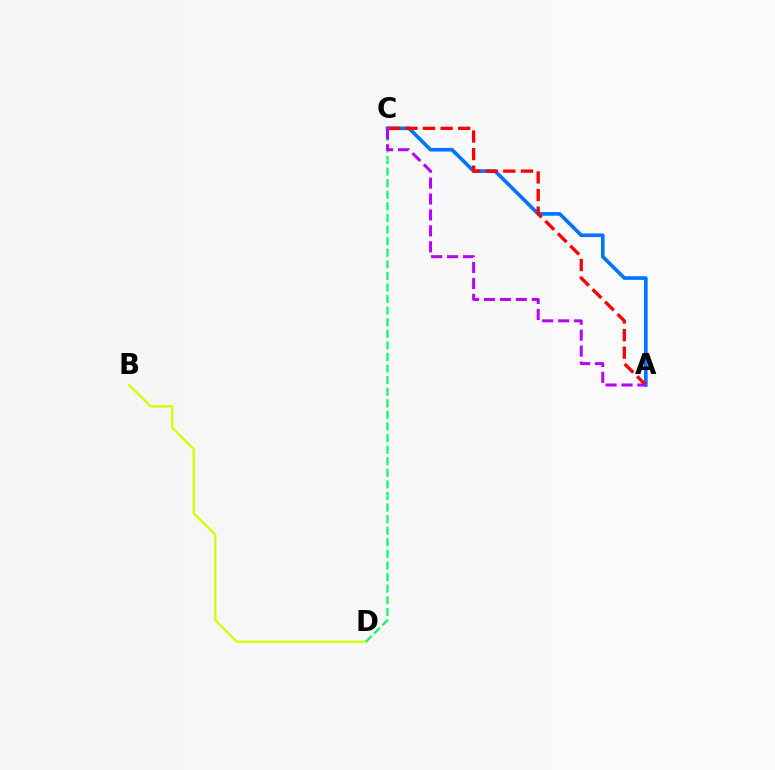{('A', 'C'): [{'color': '#0074ff', 'line_style': 'solid', 'thickness': 2.62}, {'color': '#ff0000', 'line_style': 'dashed', 'thickness': 2.39}, {'color': '#b900ff', 'line_style': 'dashed', 'thickness': 2.16}], ('B', 'D'): [{'color': '#d1ff00', 'line_style': 'solid', 'thickness': 1.63}], ('C', 'D'): [{'color': '#00ff5c', 'line_style': 'dashed', 'thickness': 1.57}]}